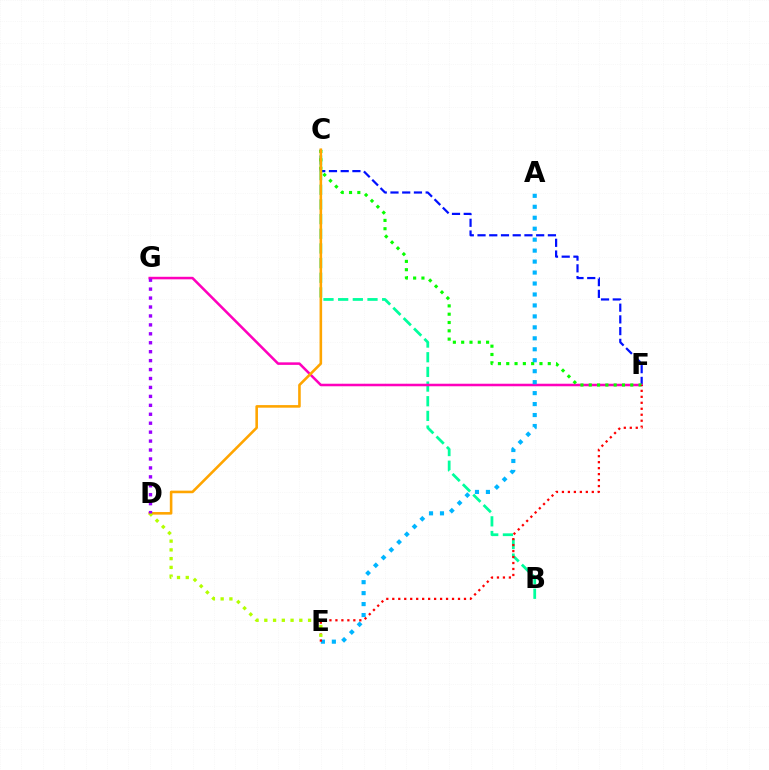{('C', 'F'): [{'color': '#0010ff', 'line_style': 'dashed', 'thickness': 1.59}, {'color': '#08ff00', 'line_style': 'dotted', 'thickness': 2.26}], ('B', 'C'): [{'color': '#00ff9d', 'line_style': 'dashed', 'thickness': 1.99}], ('F', 'G'): [{'color': '#ff00bd', 'line_style': 'solid', 'thickness': 1.83}], ('C', 'D'): [{'color': '#ffa500', 'line_style': 'solid', 'thickness': 1.87}], ('A', 'E'): [{'color': '#00b5ff', 'line_style': 'dotted', 'thickness': 2.98}], ('E', 'F'): [{'color': '#ff0000', 'line_style': 'dotted', 'thickness': 1.62}], ('D', 'E'): [{'color': '#b3ff00', 'line_style': 'dotted', 'thickness': 2.38}], ('D', 'G'): [{'color': '#9b00ff', 'line_style': 'dotted', 'thickness': 2.43}]}